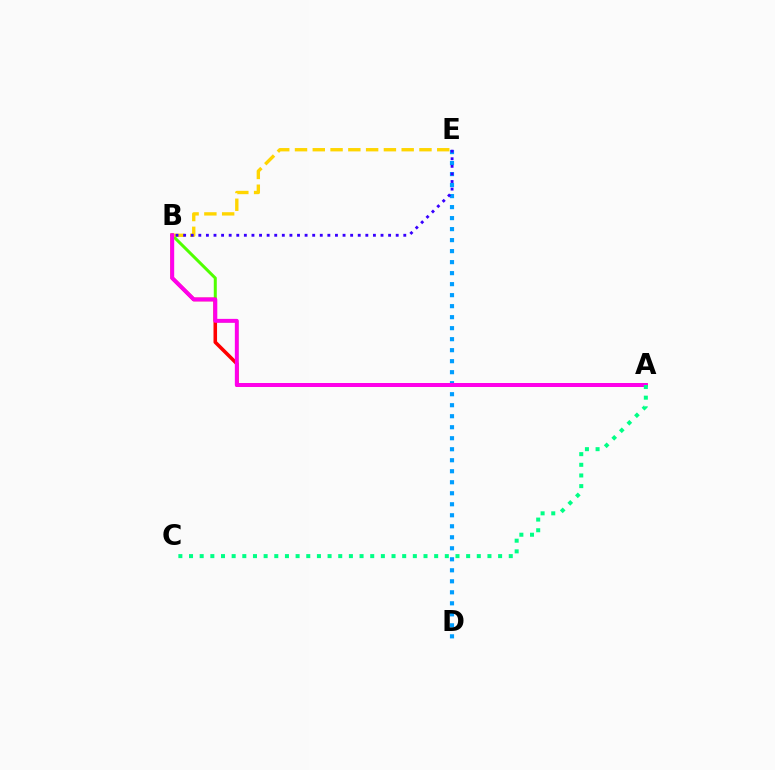{('A', 'B'): [{'color': '#4fff00', 'line_style': 'solid', 'thickness': 2.17}, {'color': '#ff0000', 'line_style': 'solid', 'thickness': 2.56}, {'color': '#ff00ed', 'line_style': 'solid', 'thickness': 2.82}], ('D', 'E'): [{'color': '#009eff', 'line_style': 'dotted', 'thickness': 2.99}], ('B', 'E'): [{'color': '#ffd500', 'line_style': 'dashed', 'thickness': 2.42}, {'color': '#3700ff', 'line_style': 'dotted', 'thickness': 2.06}], ('A', 'C'): [{'color': '#00ff86', 'line_style': 'dotted', 'thickness': 2.9}]}